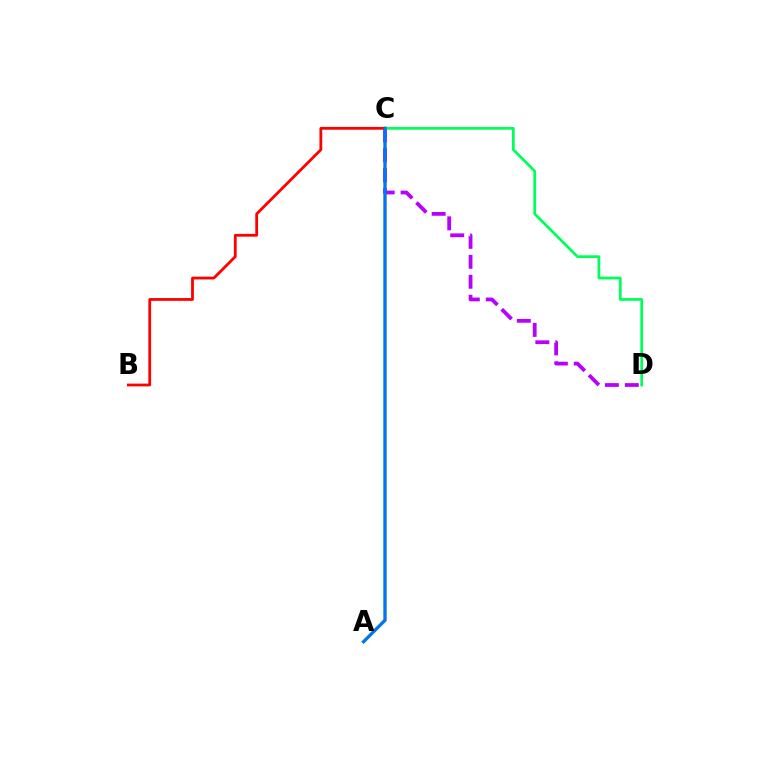{('A', 'C'): [{'color': '#d1ff00', 'line_style': 'solid', 'thickness': 2.48}, {'color': '#0074ff', 'line_style': 'solid', 'thickness': 2.3}], ('C', 'D'): [{'color': '#b900ff', 'line_style': 'dashed', 'thickness': 2.71}, {'color': '#00ff5c', 'line_style': 'solid', 'thickness': 1.97}], ('B', 'C'): [{'color': '#ff0000', 'line_style': 'solid', 'thickness': 2.01}]}